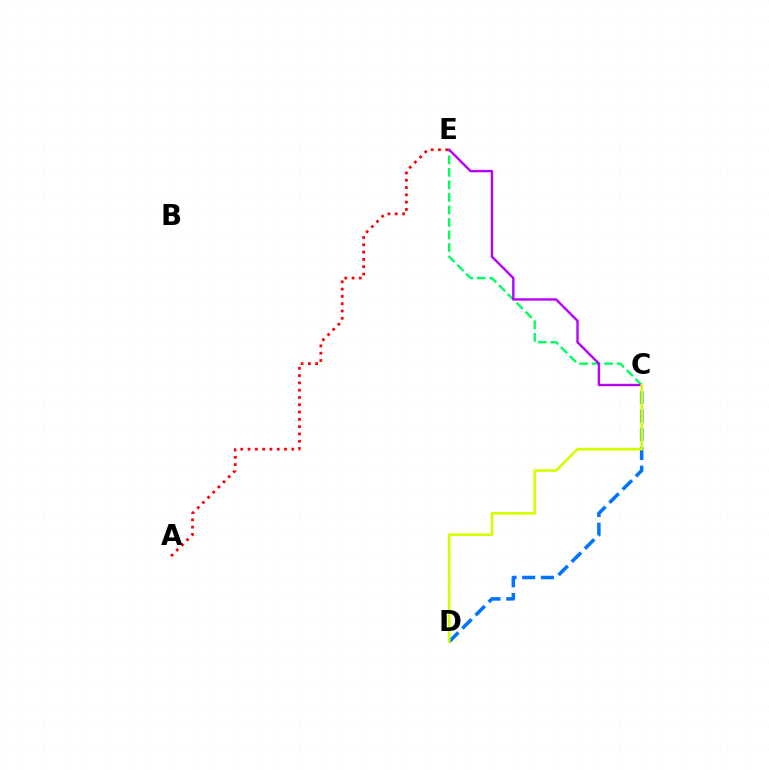{('C', 'E'): [{'color': '#00ff5c', 'line_style': 'dashed', 'thickness': 1.7}, {'color': '#b900ff', 'line_style': 'solid', 'thickness': 1.72}], ('A', 'E'): [{'color': '#ff0000', 'line_style': 'dotted', 'thickness': 1.98}], ('C', 'D'): [{'color': '#0074ff', 'line_style': 'dashed', 'thickness': 2.54}, {'color': '#d1ff00', 'line_style': 'solid', 'thickness': 1.9}]}